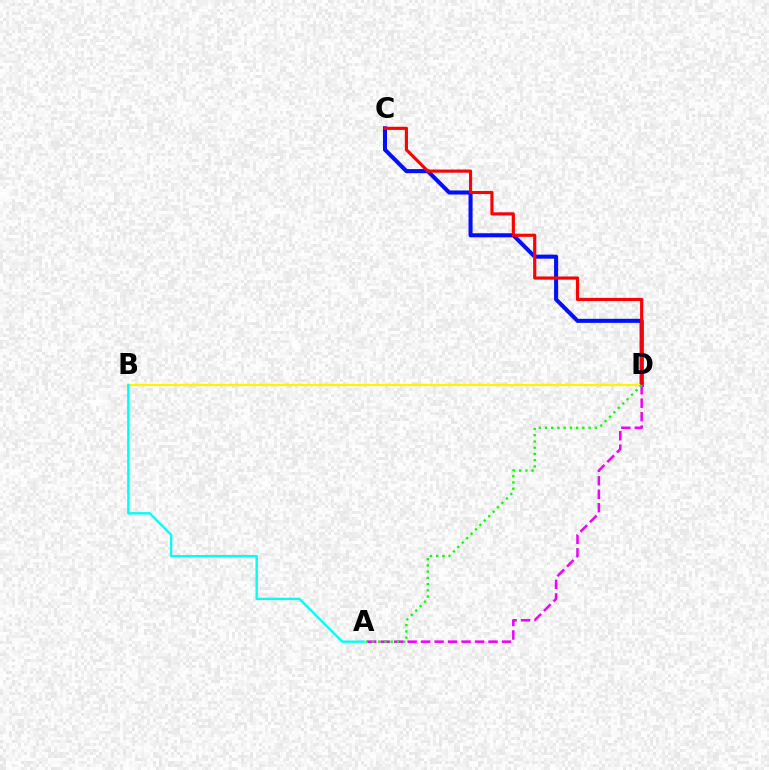{('C', 'D'): [{'color': '#0010ff', 'line_style': 'solid', 'thickness': 2.93}, {'color': '#ff0000', 'line_style': 'solid', 'thickness': 2.27}], ('B', 'D'): [{'color': '#fcf500', 'line_style': 'solid', 'thickness': 1.67}], ('A', 'B'): [{'color': '#00fff6', 'line_style': 'solid', 'thickness': 1.72}], ('A', 'D'): [{'color': '#ee00ff', 'line_style': 'dashed', 'thickness': 1.83}, {'color': '#08ff00', 'line_style': 'dotted', 'thickness': 1.69}]}